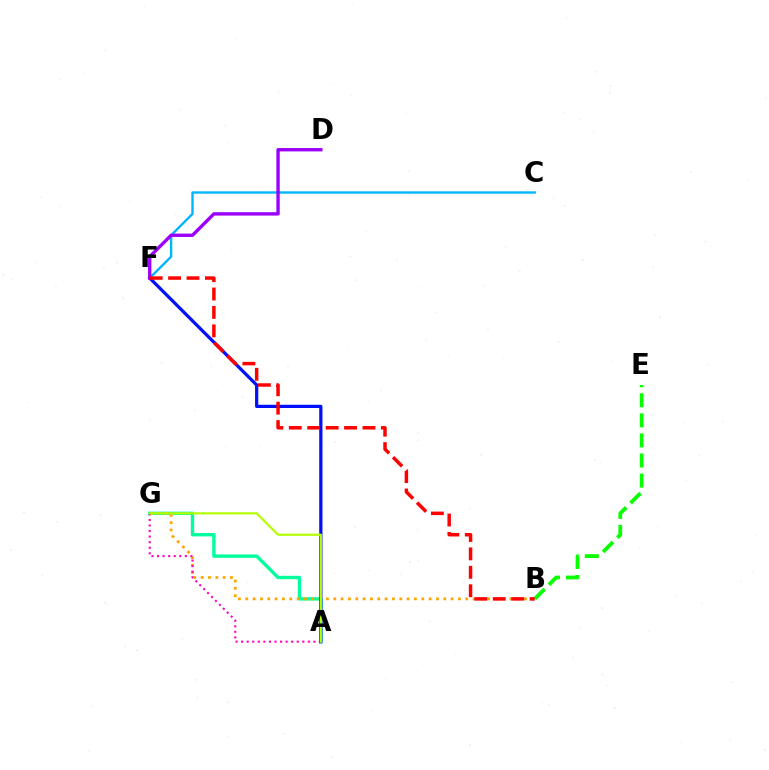{('A', 'G'): [{'color': '#00ff9d', 'line_style': 'solid', 'thickness': 2.43}, {'color': '#ff00bd', 'line_style': 'dotted', 'thickness': 1.51}, {'color': '#b3ff00', 'line_style': 'solid', 'thickness': 1.57}], ('B', 'G'): [{'color': '#ffa500', 'line_style': 'dotted', 'thickness': 1.99}], ('C', 'F'): [{'color': '#00b5ff', 'line_style': 'solid', 'thickness': 1.7}], ('A', 'F'): [{'color': '#0010ff', 'line_style': 'solid', 'thickness': 2.33}], ('D', 'F'): [{'color': '#9b00ff', 'line_style': 'solid', 'thickness': 2.43}], ('B', 'E'): [{'color': '#08ff00', 'line_style': 'dashed', 'thickness': 2.73}], ('B', 'F'): [{'color': '#ff0000', 'line_style': 'dashed', 'thickness': 2.5}]}